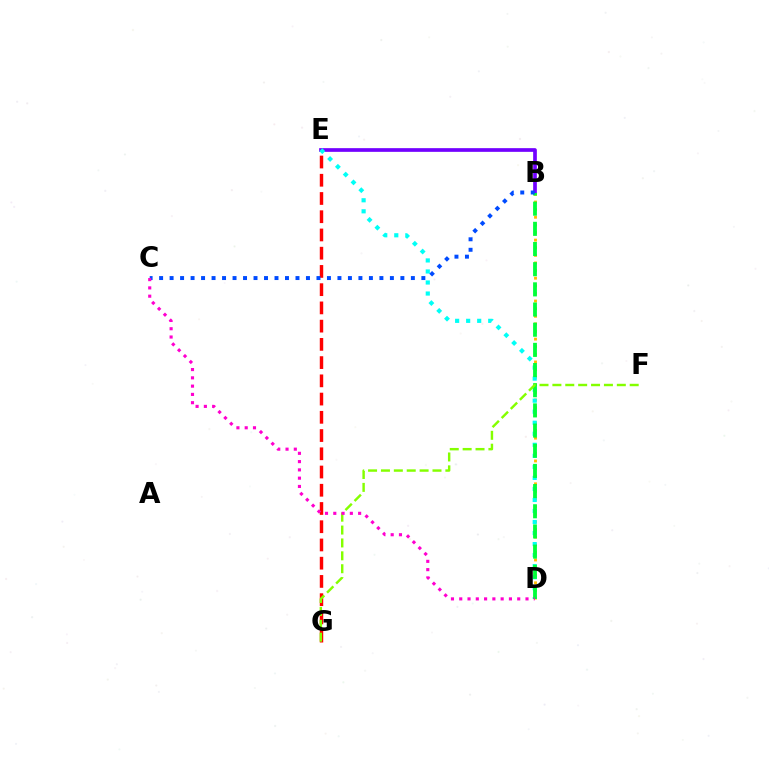{('B', 'E'): [{'color': '#7200ff', 'line_style': 'solid', 'thickness': 2.65}], ('B', 'D'): [{'color': '#ffbd00', 'line_style': 'dotted', 'thickness': 2.07}, {'color': '#00ff39', 'line_style': 'dashed', 'thickness': 2.74}], ('E', 'G'): [{'color': '#ff0000', 'line_style': 'dashed', 'thickness': 2.48}], ('D', 'E'): [{'color': '#00fff6', 'line_style': 'dotted', 'thickness': 3.0}], ('F', 'G'): [{'color': '#84ff00', 'line_style': 'dashed', 'thickness': 1.75}], ('B', 'C'): [{'color': '#004bff', 'line_style': 'dotted', 'thickness': 2.85}], ('C', 'D'): [{'color': '#ff00cf', 'line_style': 'dotted', 'thickness': 2.25}]}